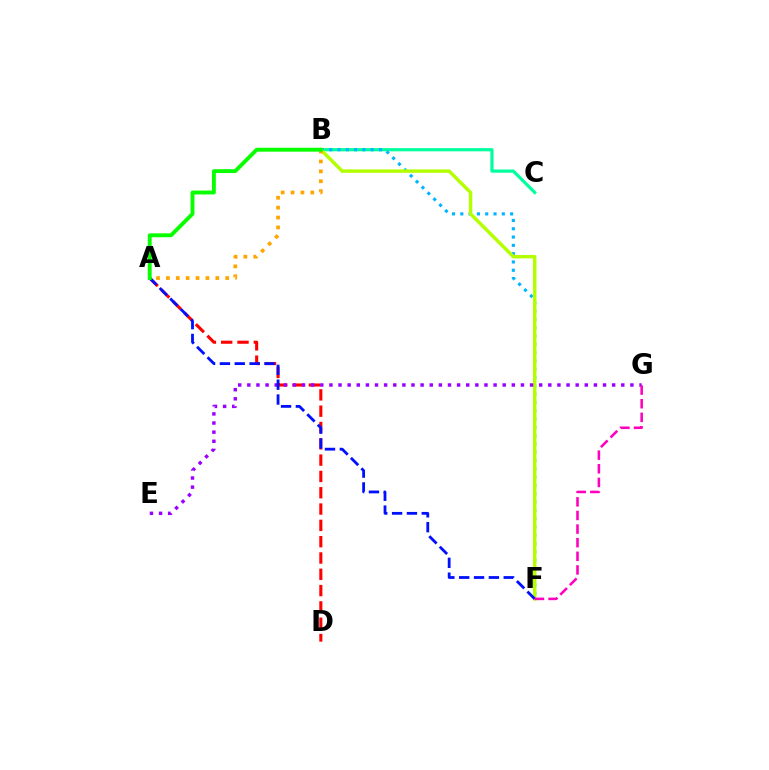{('B', 'C'): [{'color': '#00ff9d', 'line_style': 'solid', 'thickness': 2.3}], ('B', 'F'): [{'color': '#00b5ff', 'line_style': 'dotted', 'thickness': 2.25}, {'color': '#b3ff00', 'line_style': 'solid', 'thickness': 2.47}], ('A', 'D'): [{'color': '#ff0000', 'line_style': 'dashed', 'thickness': 2.22}], ('E', 'G'): [{'color': '#9b00ff', 'line_style': 'dotted', 'thickness': 2.48}], ('A', 'B'): [{'color': '#ffa500', 'line_style': 'dotted', 'thickness': 2.69}, {'color': '#08ff00', 'line_style': 'solid', 'thickness': 2.79}], ('A', 'F'): [{'color': '#0010ff', 'line_style': 'dashed', 'thickness': 2.02}], ('F', 'G'): [{'color': '#ff00bd', 'line_style': 'dashed', 'thickness': 1.85}]}